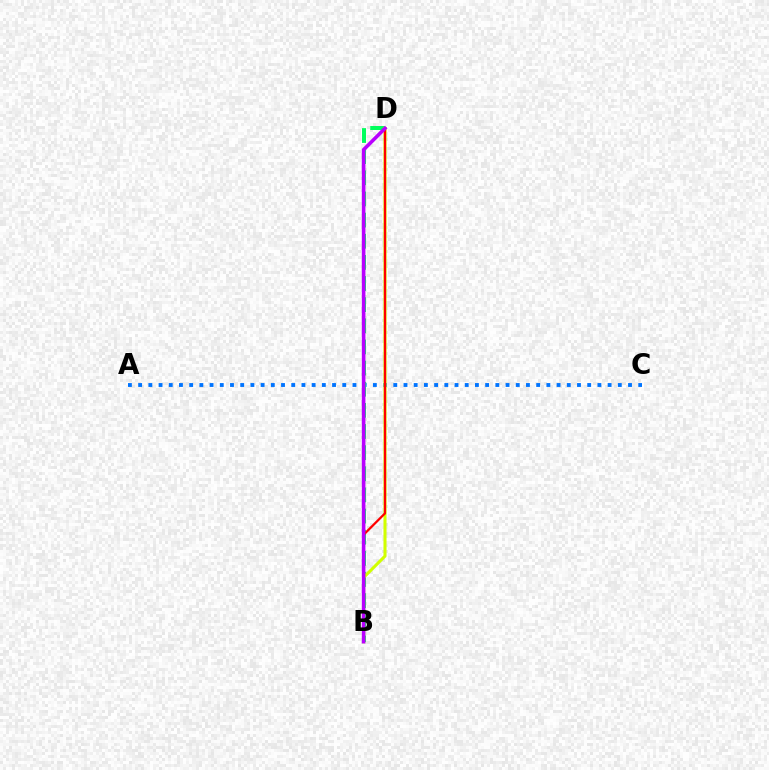{('A', 'C'): [{'color': '#0074ff', 'line_style': 'dotted', 'thickness': 2.77}], ('B', 'D'): [{'color': '#00ff5c', 'line_style': 'dashed', 'thickness': 2.87}, {'color': '#d1ff00', 'line_style': 'solid', 'thickness': 2.21}, {'color': '#ff0000', 'line_style': 'solid', 'thickness': 1.62}, {'color': '#b900ff', 'line_style': 'solid', 'thickness': 2.58}]}